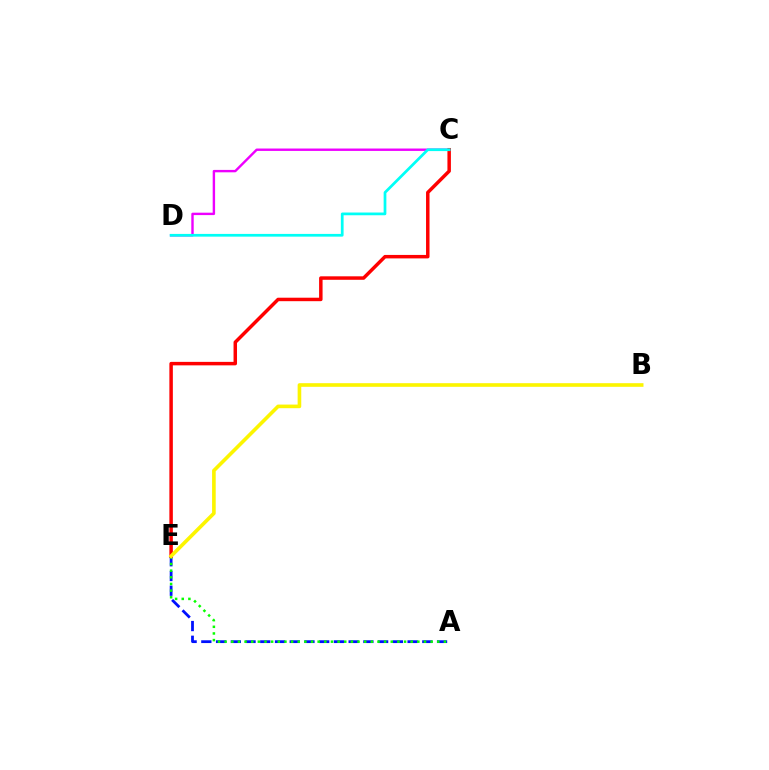{('A', 'E'): [{'color': '#0010ff', 'line_style': 'dashed', 'thickness': 2.0}, {'color': '#08ff00', 'line_style': 'dotted', 'thickness': 1.81}], ('C', 'D'): [{'color': '#ee00ff', 'line_style': 'solid', 'thickness': 1.73}, {'color': '#00fff6', 'line_style': 'solid', 'thickness': 1.97}], ('C', 'E'): [{'color': '#ff0000', 'line_style': 'solid', 'thickness': 2.5}], ('B', 'E'): [{'color': '#fcf500', 'line_style': 'solid', 'thickness': 2.61}]}